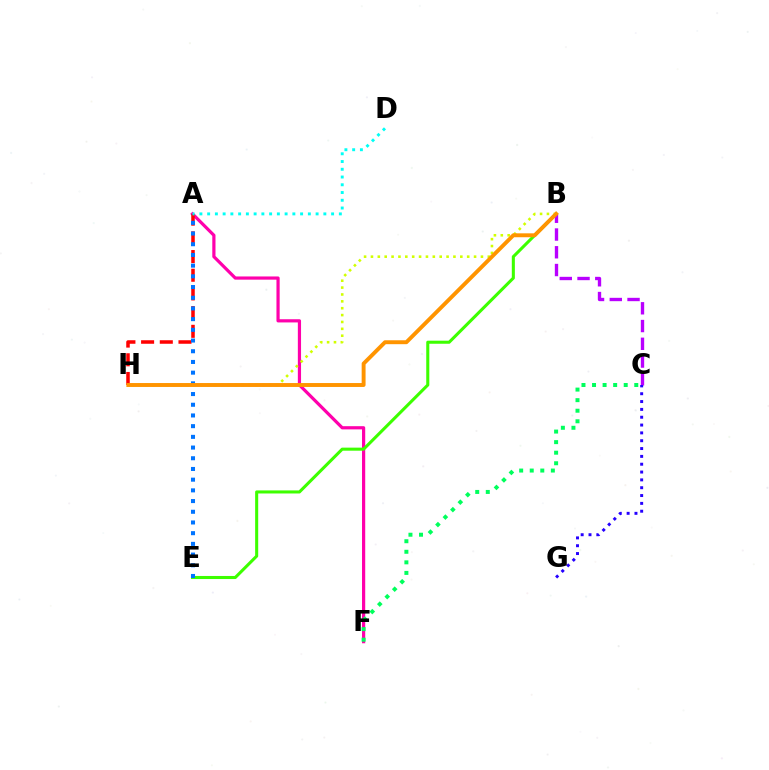{('A', 'F'): [{'color': '#ff00ac', 'line_style': 'solid', 'thickness': 2.3}], ('B', 'C'): [{'color': '#b900ff', 'line_style': 'dashed', 'thickness': 2.41}], ('B', 'E'): [{'color': '#3dff00', 'line_style': 'solid', 'thickness': 2.2}], ('C', 'G'): [{'color': '#2500ff', 'line_style': 'dotted', 'thickness': 2.13}], ('A', 'H'): [{'color': '#ff0000', 'line_style': 'dashed', 'thickness': 2.54}], ('A', 'D'): [{'color': '#00fff6', 'line_style': 'dotted', 'thickness': 2.11}], ('A', 'E'): [{'color': '#0074ff', 'line_style': 'dotted', 'thickness': 2.91}], ('B', 'H'): [{'color': '#d1ff00', 'line_style': 'dotted', 'thickness': 1.87}, {'color': '#ff9400', 'line_style': 'solid', 'thickness': 2.82}], ('C', 'F'): [{'color': '#00ff5c', 'line_style': 'dotted', 'thickness': 2.87}]}